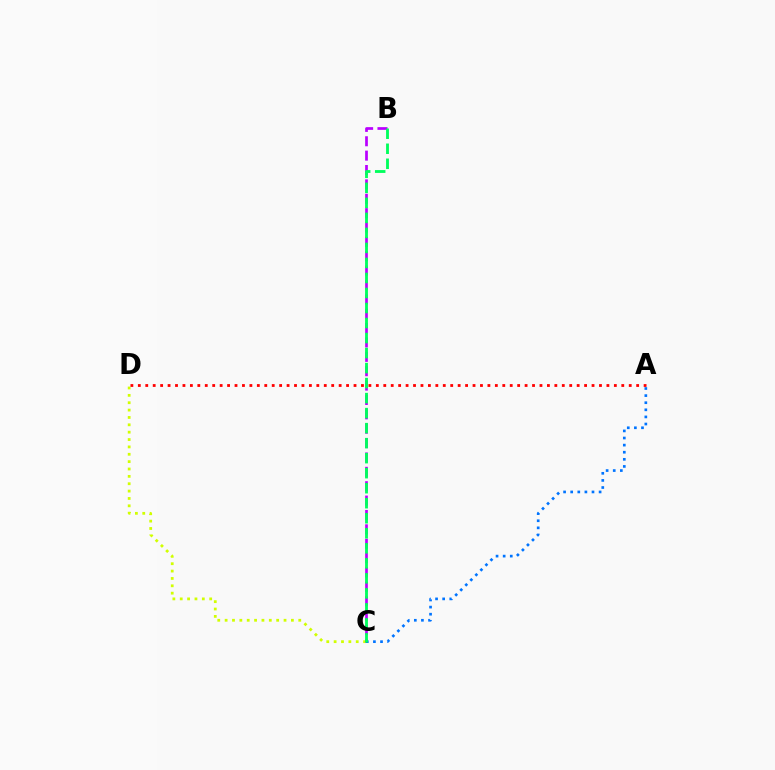{('C', 'D'): [{'color': '#d1ff00', 'line_style': 'dotted', 'thickness': 2.0}], ('B', 'C'): [{'color': '#b900ff', 'line_style': 'dashed', 'thickness': 1.95}, {'color': '#00ff5c', 'line_style': 'dashed', 'thickness': 2.04}], ('A', 'C'): [{'color': '#0074ff', 'line_style': 'dotted', 'thickness': 1.93}], ('A', 'D'): [{'color': '#ff0000', 'line_style': 'dotted', 'thickness': 2.02}]}